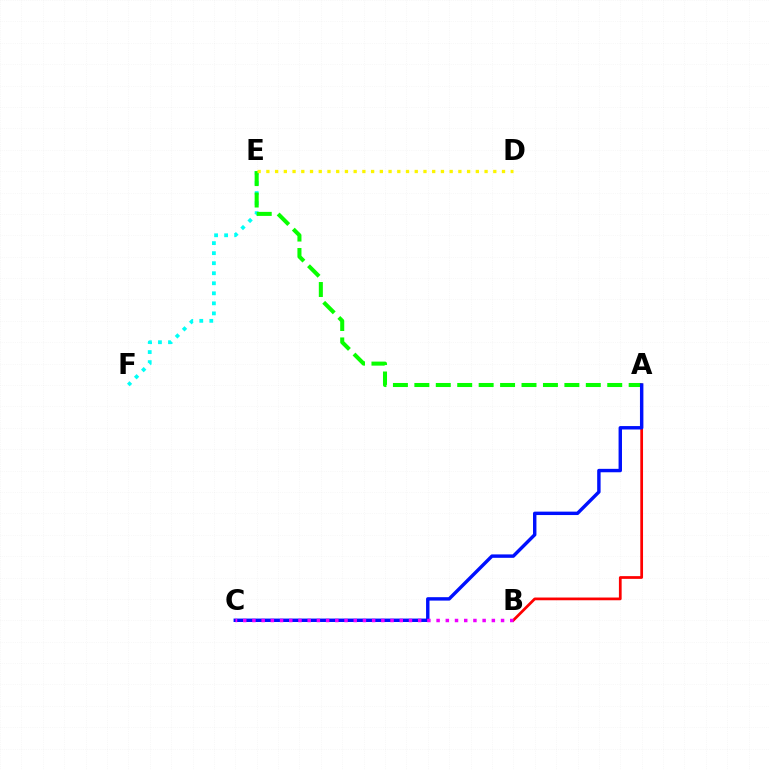{('E', 'F'): [{'color': '#00fff6', 'line_style': 'dotted', 'thickness': 2.73}], ('A', 'E'): [{'color': '#08ff00', 'line_style': 'dashed', 'thickness': 2.91}], ('A', 'B'): [{'color': '#ff0000', 'line_style': 'solid', 'thickness': 1.97}], ('D', 'E'): [{'color': '#fcf500', 'line_style': 'dotted', 'thickness': 2.37}], ('A', 'C'): [{'color': '#0010ff', 'line_style': 'solid', 'thickness': 2.46}], ('B', 'C'): [{'color': '#ee00ff', 'line_style': 'dotted', 'thickness': 2.5}]}